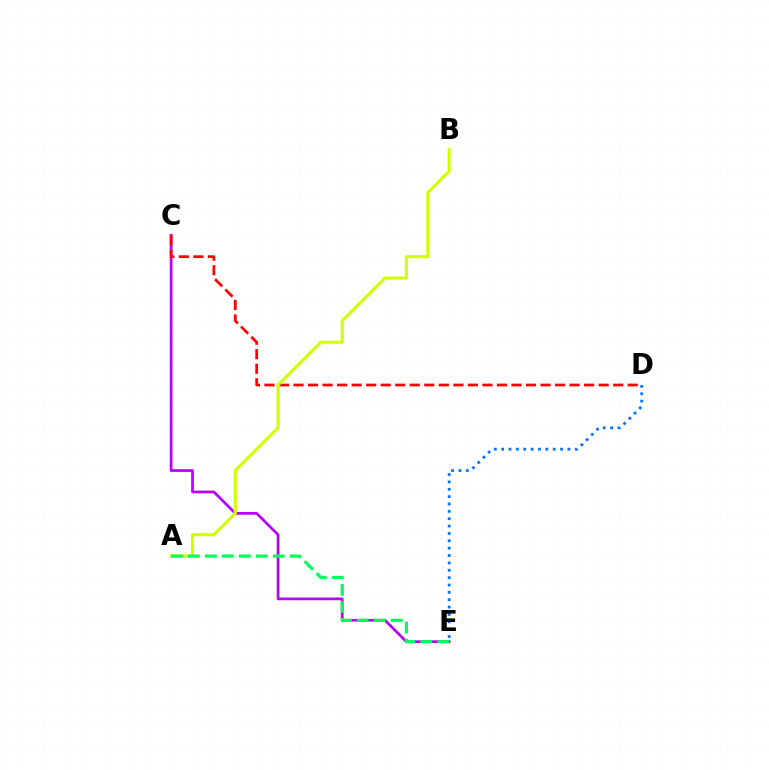{('C', 'E'): [{'color': '#b900ff', 'line_style': 'solid', 'thickness': 1.96}], ('C', 'D'): [{'color': '#ff0000', 'line_style': 'dashed', 'thickness': 1.97}], ('A', 'B'): [{'color': '#d1ff00', 'line_style': 'solid', 'thickness': 2.2}], ('A', 'E'): [{'color': '#00ff5c', 'line_style': 'dashed', 'thickness': 2.31}], ('D', 'E'): [{'color': '#0074ff', 'line_style': 'dotted', 'thickness': 2.0}]}